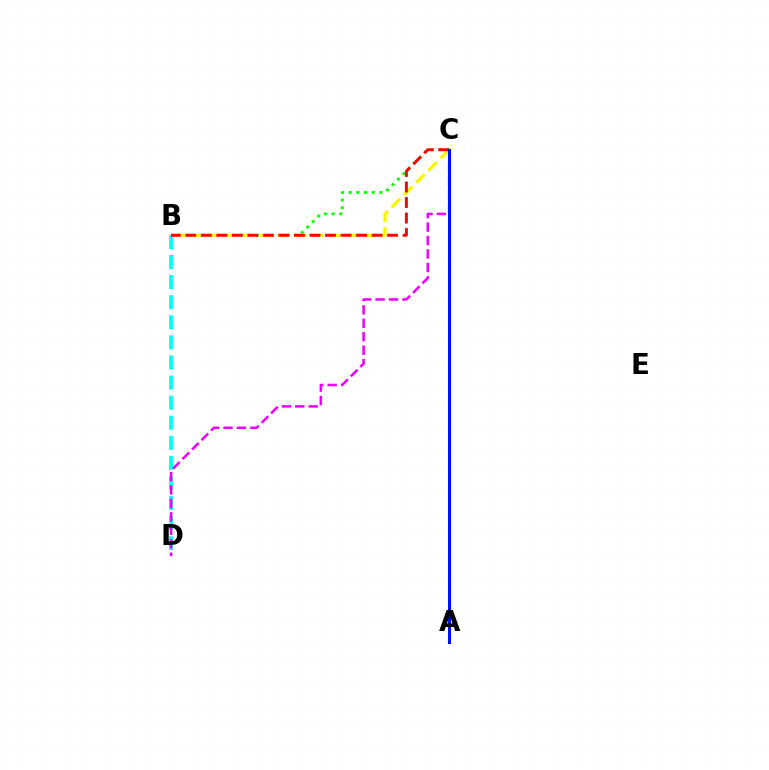{('B', 'D'): [{'color': '#00fff6', 'line_style': 'dashed', 'thickness': 2.73}], ('B', 'C'): [{'color': '#08ff00', 'line_style': 'dotted', 'thickness': 2.09}, {'color': '#fcf500', 'line_style': 'dashed', 'thickness': 2.35}, {'color': '#ff0000', 'line_style': 'dashed', 'thickness': 2.11}], ('C', 'D'): [{'color': '#ee00ff', 'line_style': 'dashed', 'thickness': 1.83}], ('A', 'C'): [{'color': '#0010ff', 'line_style': 'solid', 'thickness': 2.2}]}